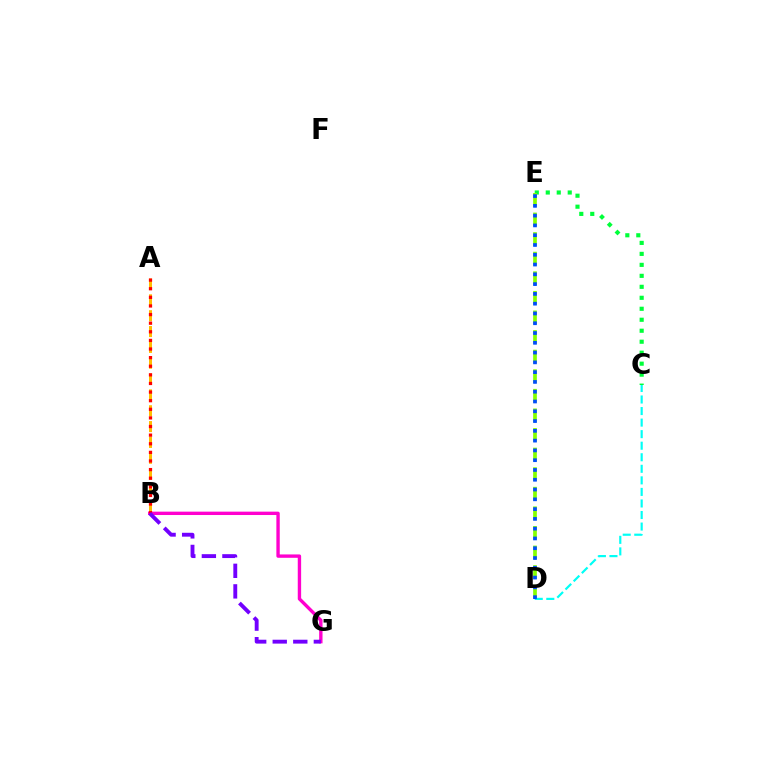{('A', 'B'): [{'color': '#ffbd00', 'line_style': 'dashed', 'thickness': 2.15}, {'color': '#ff0000', 'line_style': 'dotted', 'thickness': 2.34}], ('C', 'E'): [{'color': '#00ff39', 'line_style': 'dotted', 'thickness': 2.98}], ('B', 'G'): [{'color': '#ff00cf', 'line_style': 'solid', 'thickness': 2.43}, {'color': '#7200ff', 'line_style': 'dashed', 'thickness': 2.79}], ('C', 'D'): [{'color': '#00fff6', 'line_style': 'dashed', 'thickness': 1.57}], ('D', 'E'): [{'color': '#84ff00', 'line_style': 'dashed', 'thickness': 2.66}, {'color': '#004bff', 'line_style': 'dotted', 'thickness': 2.66}]}